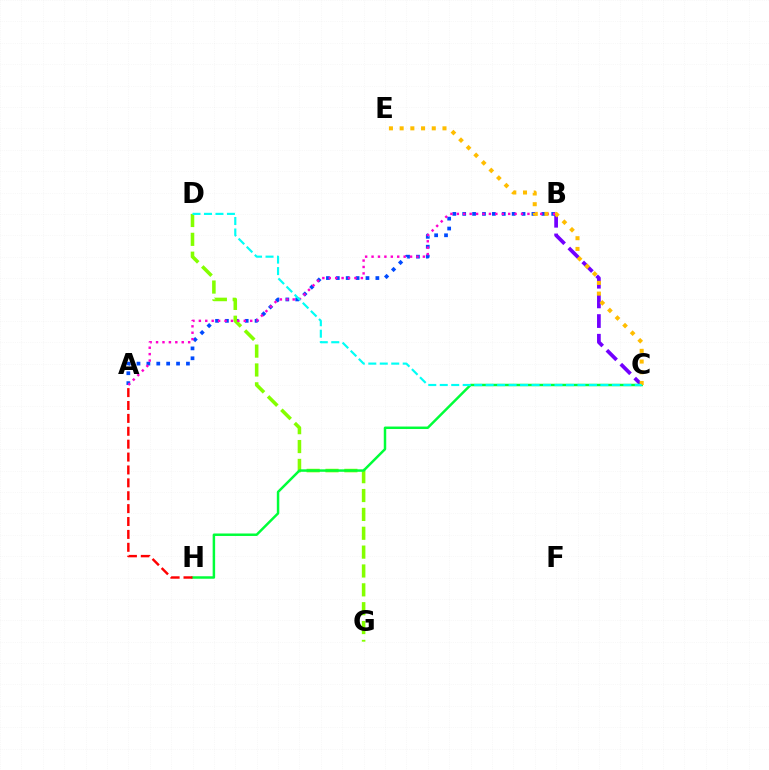{('A', 'B'): [{'color': '#004bff', 'line_style': 'dotted', 'thickness': 2.69}, {'color': '#ff00cf', 'line_style': 'dotted', 'thickness': 1.74}], ('D', 'G'): [{'color': '#84ff00', 'line_style': 'dashed', 'thickness': 2.56}], ('B', 'C'): [{'color': '#7200ff', 'line_style': 'dashed', 'thickness': 2.67}], ('C', 'H'): [{'color': '#00ff39', 'line_style': 'solid', 'thickness': 1.78}], ('A', 'H'): [{'color': '#ff0000', 'line_style': 'dashed', 'thickness': 1.75}], ('C', 'E'): [{'color': '#ffbd00', 'line_style': 'dotted', 'thickness': 2.91}], ('C', 'D'): [{'color': '#00fff6', 'line_style': 'dashed', 'thickness': 1.56}]}